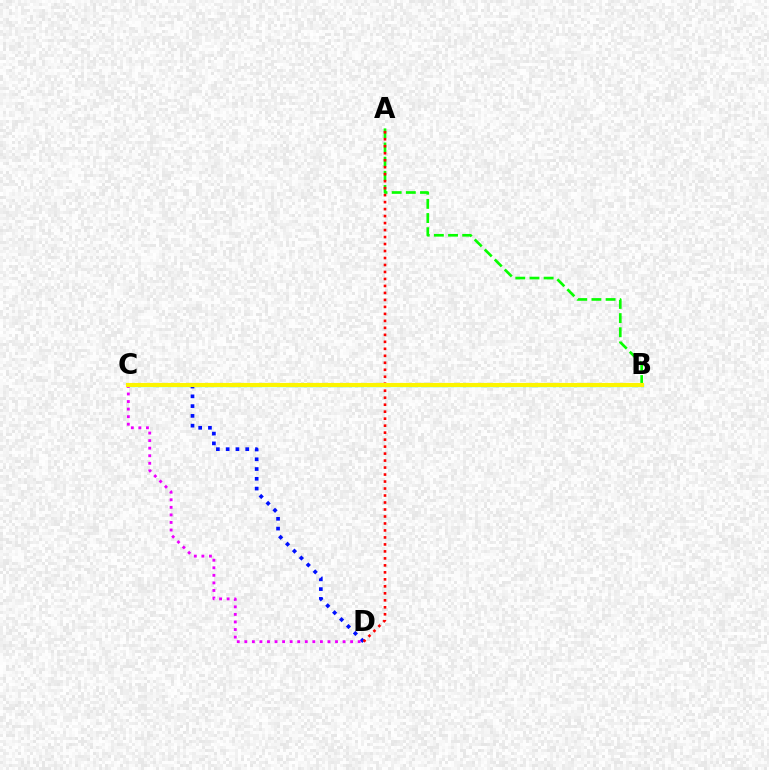{('B', 'C'): [{'color': '#00fff6', 'line_style': 'solid', 'thickness': 2.35}, {'color': '#fcf500', 'line_style': 'solid', 'thickness': 2.98}], ('A', 'B'): [{'color': '#08ff00', 'line_style': 'dashed', 'thickness': 1.92}], ('C', 'D'): [{'color': '#0010ff', 'line_style': 'dotted', 'thickness': 2.66}, {'color': '#ee00ff', 'line_style': 'dotted', 'thickness': 2.05}], ('A', 'D'): [{'color': '#ff0000', 'line_style': 'dotted', 'thickness': 1.9}]}